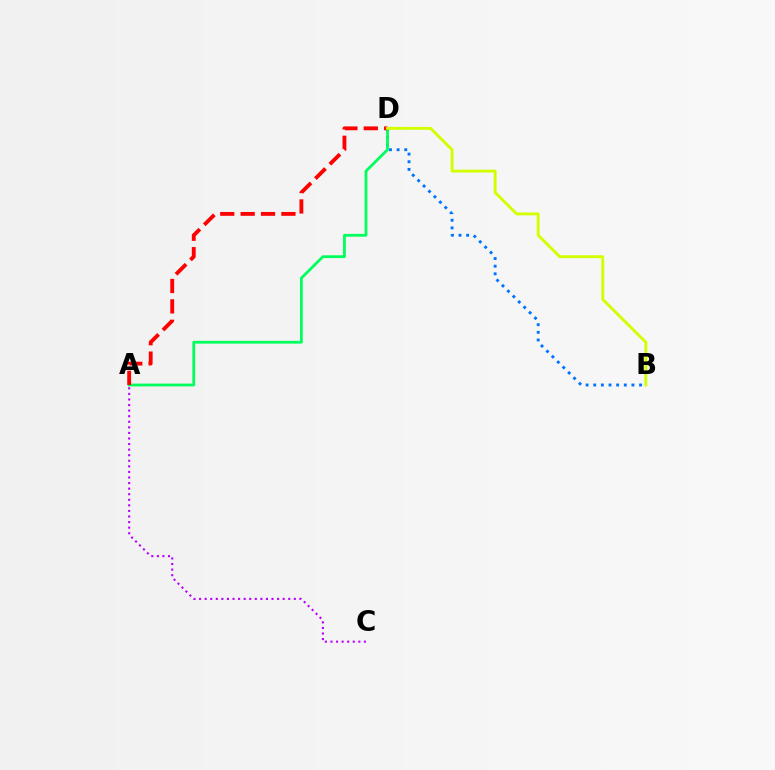{('B', 'D'): [{'color': '#0074ff', 'line_style': 'dotted', 'thickness': 2.08}, {'color': '#d1ff00', 'line_style': 'solid', 'thickness': 2.08}], ('A', 'D'): [{'color': '#00ff5c', 'line_style': 'solid', 'thickness': 2.01}, {'color': '#ff0000', 'line_style': 'dashed', 'thickness': 2.77}], ('A', 'C'): [{'color': '#b900ff', 'line_style': 'dotted', 'thickness': 1.51}]}